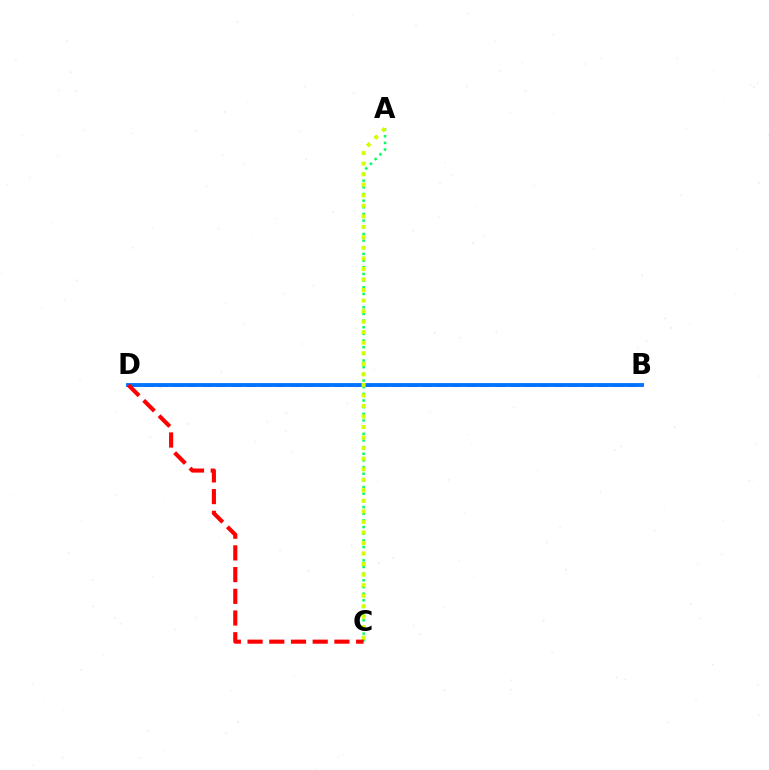{('B', 'D'): [{'color': '#b900ff', 'line_style': 'dashed', 'thickness': 1.99}, {'color': '#0074ff', 'line_style': 'solid', 'thickness': 2.77}], ('A', 'C'): [{'color': '#00ff5c', 'line_style': 'dotted', 'thickness': 1.81}, {'color': '#d1ff00', 'line_style': 'dotted', 'thickness': 2.86}], ('C', 'D'): [{'color': '#ff0000', 'line_style': 'dashed', 'thickness': 2.95}]}